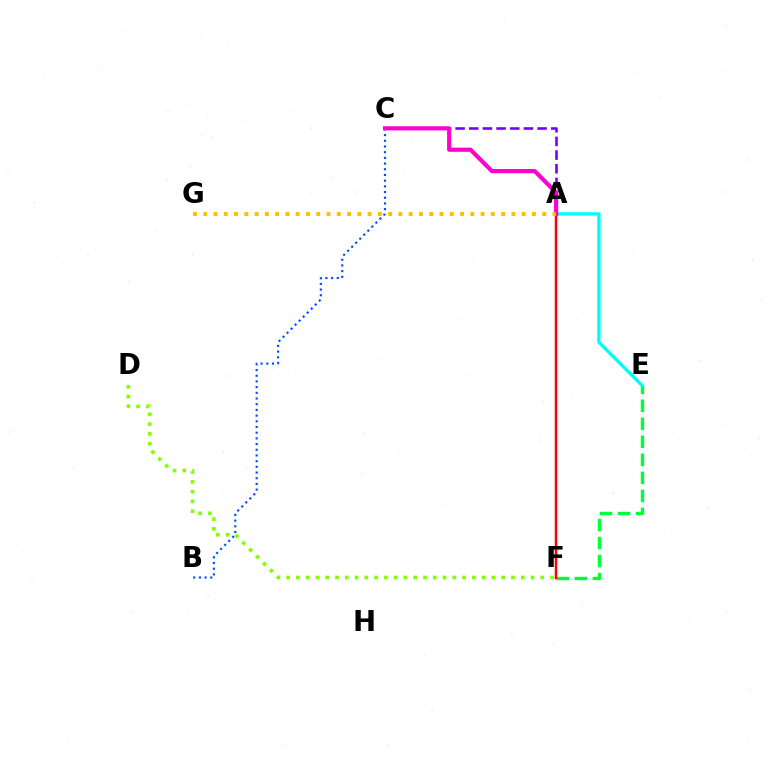{('A', 'C'): [{'color': '#7200ff', 'line_style': 'dashed', 'thickness': 1.86}, {'color': '#ff00cf', 'line_style': 'solid', 'thickness': 2.99}], ('E', 'F'): [{'color': '#00ff39', 'line_style': 'dashed', 'thickness': 2.45}], ('B', 'C'): [{'color': '#004bff', 'line_style': 'dotted', 'thickness': 1.55}], ('A', 'F'): [{'color': '#ff0000', 'line_style': 'solid', 'thickness': 1.79}], ('A', 'E'): [{'color': '#00fff6', 'line_style': 'solid', 'thickness': 2.39}], ('A', 'G'): [{'color': '#ffbd00', 'line_style': 'dotted', 'thickness': 2.79}], ('D', 'F'): [{'color': '#84ff00', 'line_style': 'dotted', 'thickness': 2.66}]}